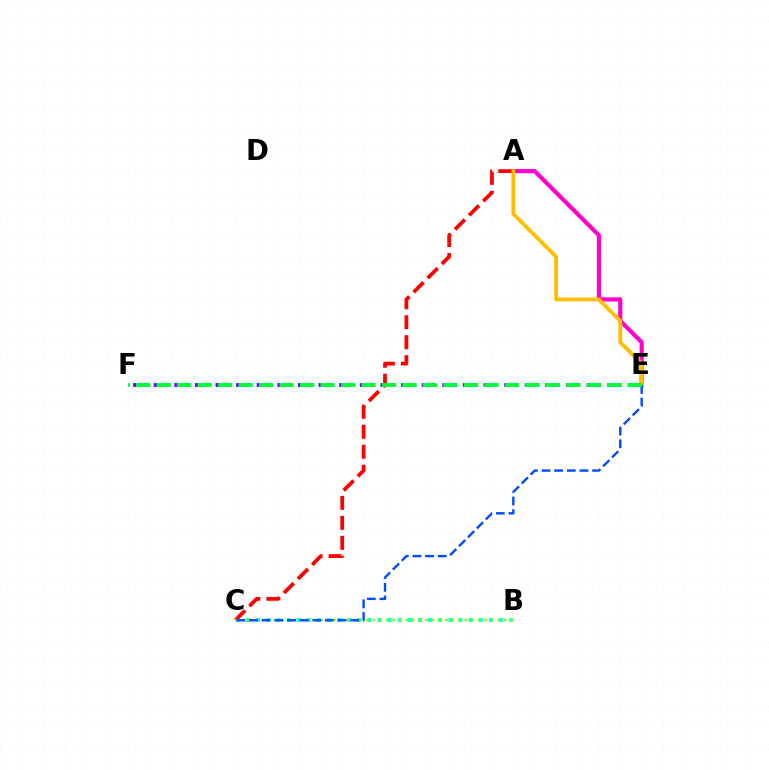{('B', 'C'): [{'color': '#00fff6', 'line_style': 'dotted', 'thickness': 2.75}, {'color': '#84ff00', 'line_style': 'dotted', 'thickness': 1.78}], ('A', 'E'): [{'color': '#ff00cf', 'line_style': 'solid', 'thickness': 2.97}, {'color': '#ffbd00', 'line_style': 'solid', 'thickness': 2.75}], ('E', 'F'): [{'color': '#7200ff', 'line_style': 'dotted', 'thickness': 2.8}, {'color': '#00ff39', 'line_style': 'dashed', 'thickness': 2.78}], ('A', 'C'): [{'color': '#ff0000', 'line_style': 'dashed', 'thickness': 2.71}], ('C', 'E'): [{'color': '#004bff', 'line_style': 'dashed', 'thickness': 1.72}]}